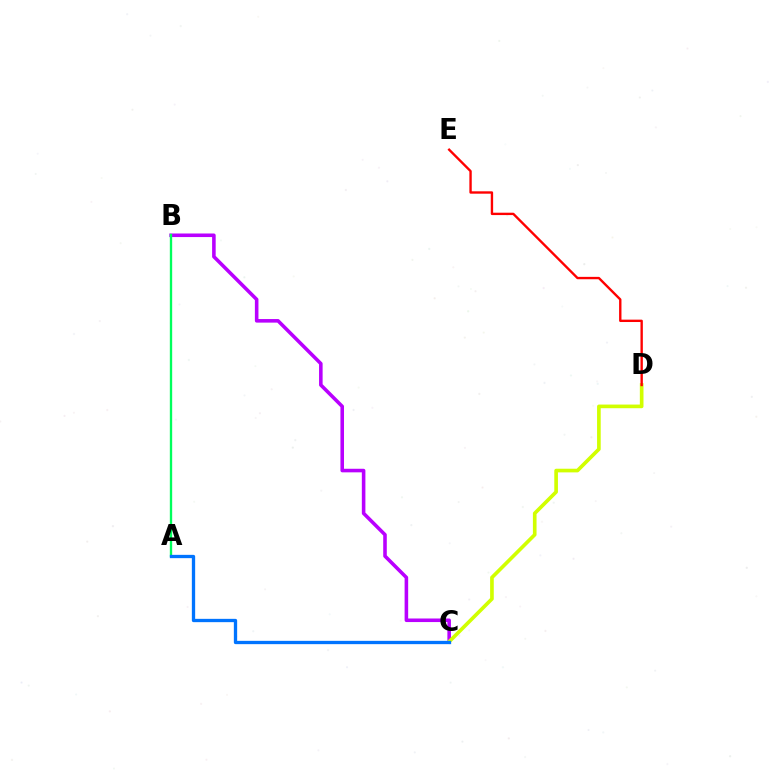{('B', 'C'): [{'color': '#b900ff', 'line_style': 'solid', 'thickness': 2.57}], ('C', 'D'): [{'color': '#d1ff00', 'line_style': 'solid', 'thickness': 2.63}], ('A', 'B'): [{'color': '#00ff5c', 'line_style': 'solid', 'thickness': 1.69}], ('A', 'C'): [{'color': '#0074ff', 'line_style': 'solid', 'thickness': 2.38}], ('D', 'E'): [{'color': '#ff0000', 'line_style': 'solid', 'thickness': 1.71}]}